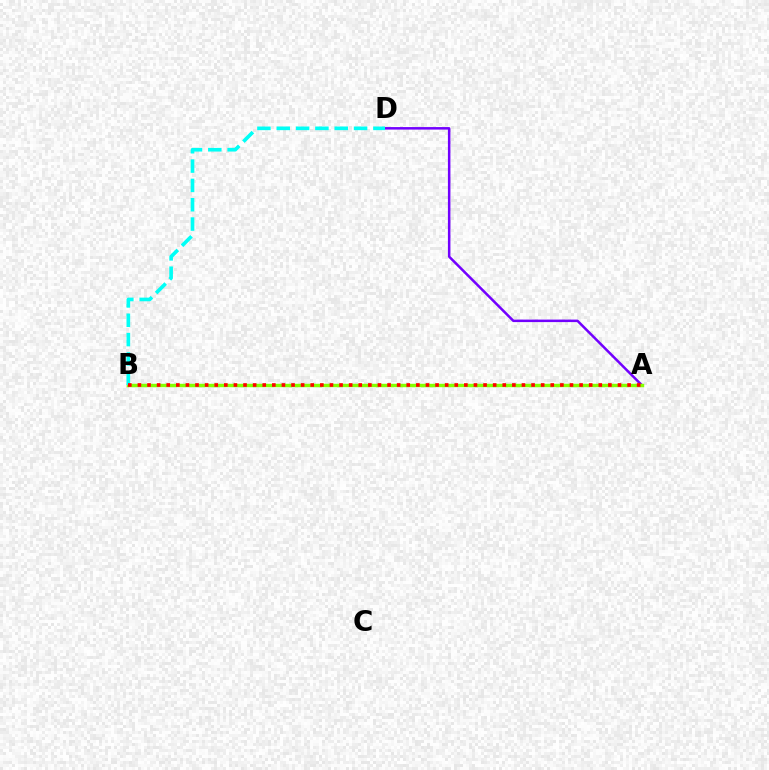{('A', 'D'): [{'color': '#7200ff', 'line_style': 'solid', 'thickness': 1.81}], ('A', 'B'): [{'color': '#84ff00', 'line_style': 'solid', 'thickness': 2.48}, {'color': '#ff0000', 'line_style': 'dotted', 'thickness': 2.61}], ('B', 'D'): [{'color': '#00fff6', 'line_style': 'dashed', 'thickness': 2.63}]}